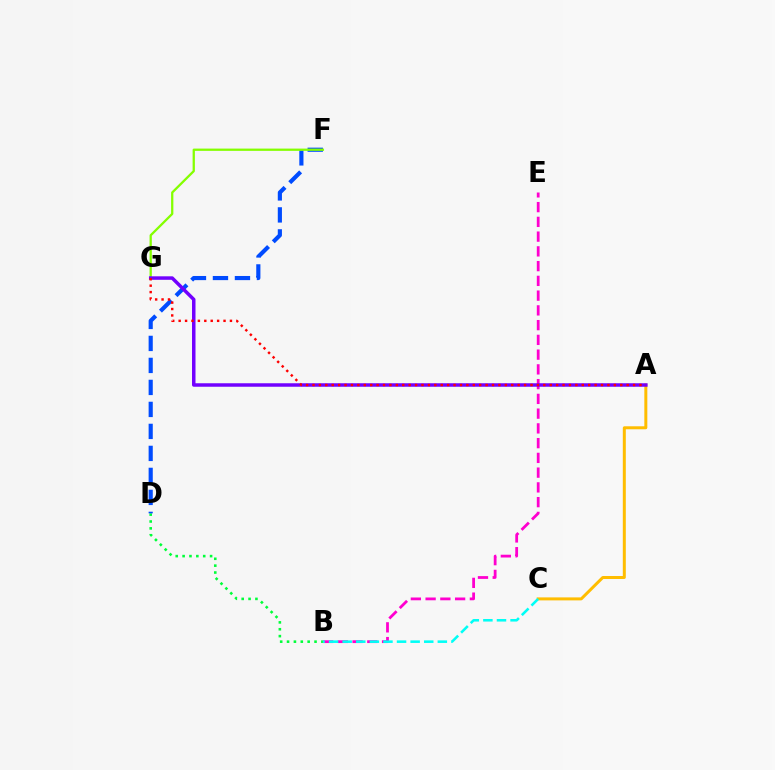{('B', 'E'): [{'color': '#ff00cf', 'line_style': 'dashed', 'thickness': 2.0}], ('B', 'D'): [{'color': '#00ff39', 'line_style': 'dotted', 'thickness': 1.87}], ('A', 'C'): [{'color': '#ffbd00', 'line_style': 'solid', 'thickness': 2.15}], ('B', 'C'): [{'color': '#00fff6', 'line_style': 'dashed', 'thickness': 1.85}], ('D', 'F'): [{'color': '#004bff', 'line_style': 'dashed', 'thickness': 2.99}], ('F', 'G'): [{'color': '#84ff00', 'line_style': 'solid', 'thickness': 1.64}], ('A', 'G'): [{'color': '#7200ff', 'line_style': 'solid', 'thickness': 2.51}, {'color': '#ff0000', 'line_style': 'dotted', 'thickness': 1.74}]}